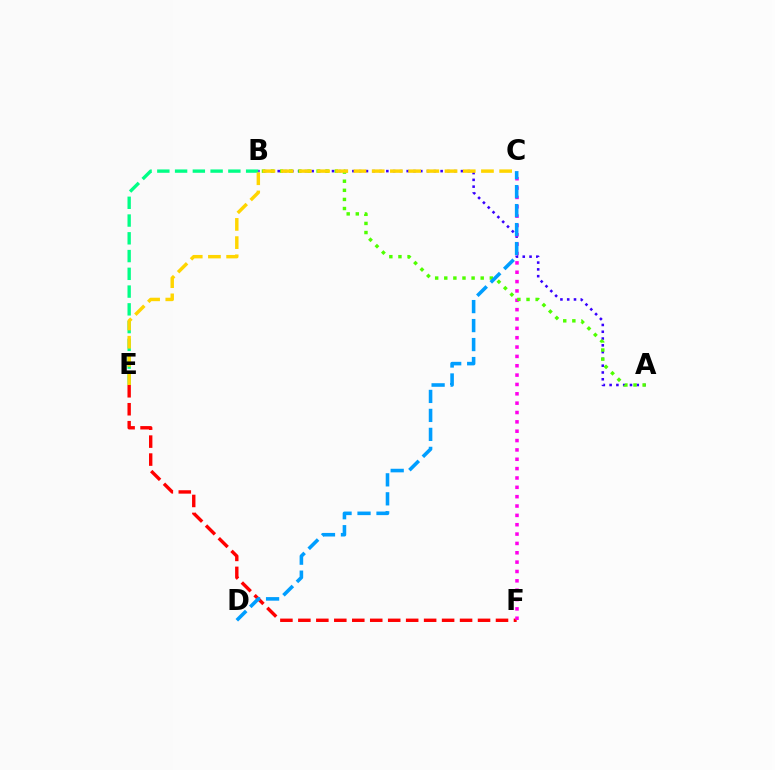{('E', 'F'): [{'color': '#ff0000', 'line_style': 'dashed', 'thickness': 2.44}], ('B', 'E'): [{'color': '#00ff86', 'line_style': 'dashed', 'thickness': 2.41}], ('A', 'B'): [{'color': '#3700ff', 'line_style': 'dotted', 'thickness': 1.84}, {'color': '#4fff00', 'line_style': 'dotted', 'thickness': 2.47}], ('C', 'F'): [{'color': '#ff00ed', 'line_style': 'dotted', 'thickness': 2.54}], ('C', 'D'): [{'color': '#009eff', 'line_style': 'dashed', 'thickness': 2.58}], ('C', 'E'): [{'color': '#ffd500', 'line_style': 'dashed', 'thickness': 2.47}]}